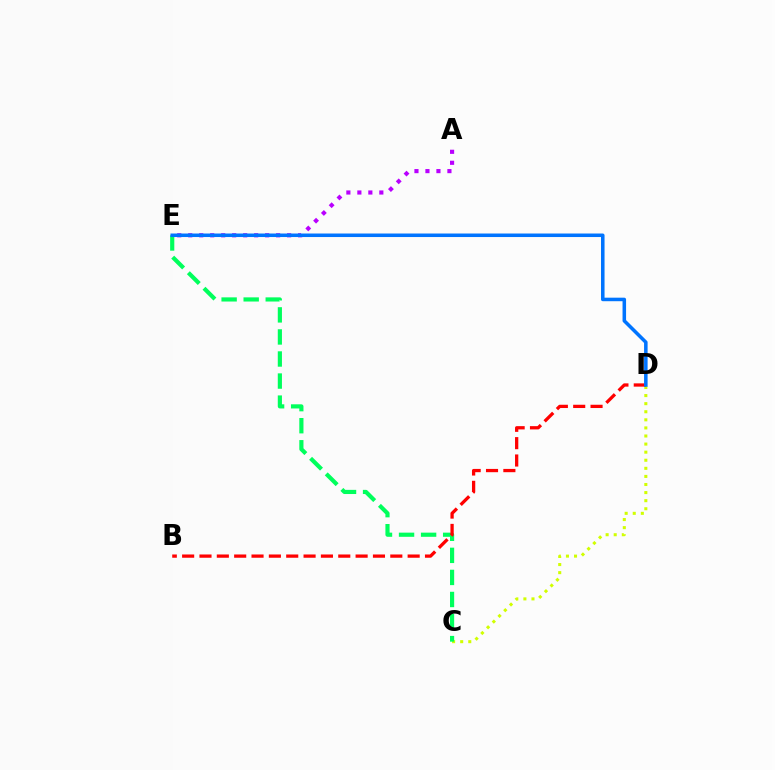{('C', 'D'): [{'color': '#d1ff00', 'line_style': 'dotted', 'thickness': 2.2}], ('C', 'E'): [{'color': '#00ff5c', 'line_style': 'dashed', 'thickness': 3.0}], ('B', 'D'): [{'color': '#ff0000', 'line_style': 'dashed', 'thickness': 2.36}], ('A', 'E'): [{'color': '#b900ff', 'line_style': 'dotted', 'thickness': 2.99}], ('D', 'E'): [{'color': '#0074ff', 'line_style': 'solid', 'thickness': 2.54}]}